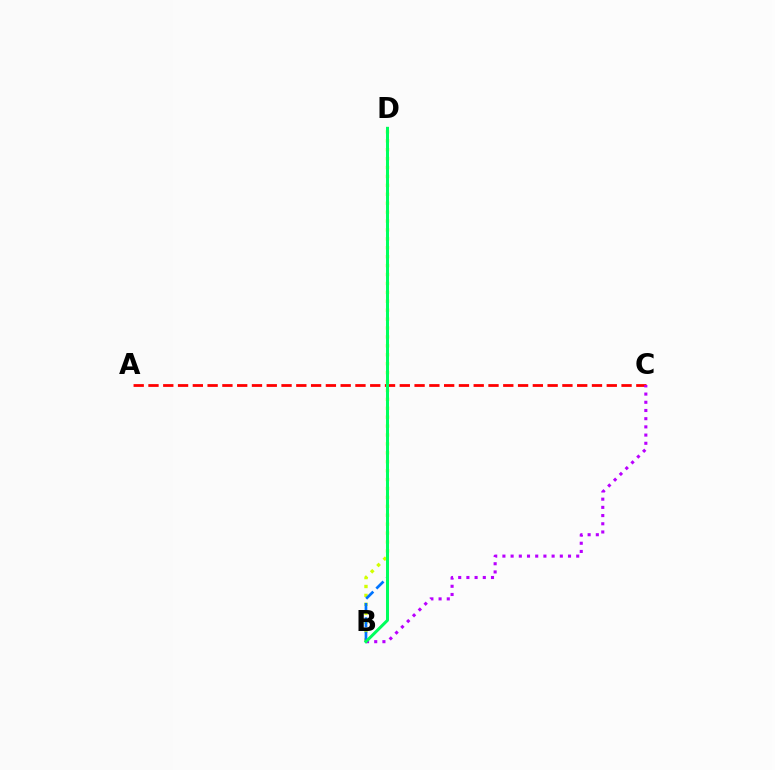{('B', 'D'): [{'color': '#d1ff00', 'line_style': 'dotted', 'thickness': 2.42}, {'color': '#0074ff', 'line_style': 'dashed', 'thickness': 1.95}, {'color': '#00ff5c', 'line_style': 'solid', 'thickness': 2.16}], ('A', 'C'): [{'color': '#ff0000', 'line_style': 'dashed', 'thickness': 2.01}], ('B', 'C'): [{'color': '#b900ff', 'line_style': 'dotted', 'thickness': 2.23}]}